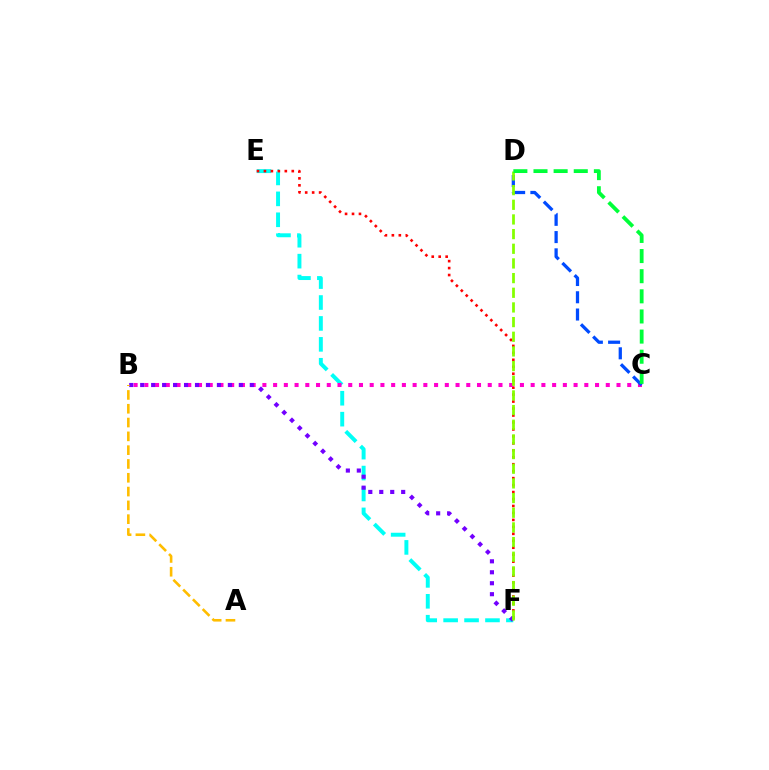{('E', 'F'): [{'color': '#00fff6', 'line_style': 'dashed', 'thickness': 2.84}, {'color': '#ff0000', 'line_style': 'dotted', 'thickness': 1.89}], ('B', 'C'): [{'color': '#ff00cf', 'line_style': 'dotted', 'thickness': 2.92}], ('C', 'D'): [{'color': '#004bff', 'line_style': 'dashed', 'thickness': 2.34}, {'color': '#00ff39', 'line_style': 'dashed', 'thickness': 2.73}], ('B', 'F'): [{'color': '#7200ff', 'line_style': 'dotted', 'thickness': 2.98}], ('D', 'F'): [{'color': '#84ff00', 'line_style': 'dashed', 'thickness': 1.99}], ('A', 'B'): [{'color': '#ffbd00', 'line_style': 'dashed', 'thickness': 1.88}]}